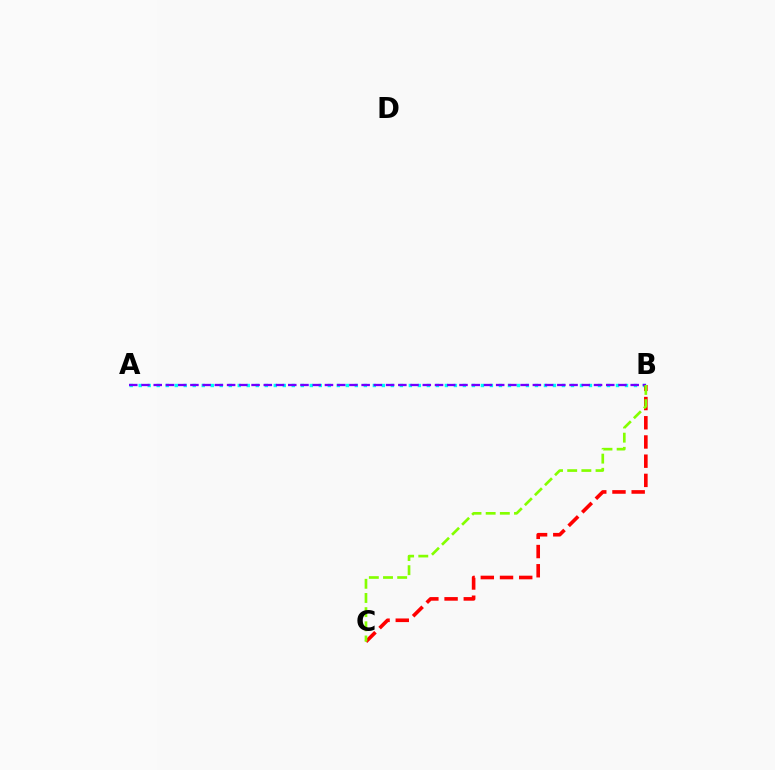{('A', 'B'): [{'color': '#00fff6', 'line_style': 'dotted', 'thickness': 2.45}, {'color': '#7200ff', 'line_style': 'dashed', 'thickness': 1.66}], ('B', 'C'): [{'color': '#ff0000', 'line_style': 'dashed', 'thickness': 2.61}, {'color': '#84ff00', 'line_style': 'dashed', 'thickness': 1.92}]}